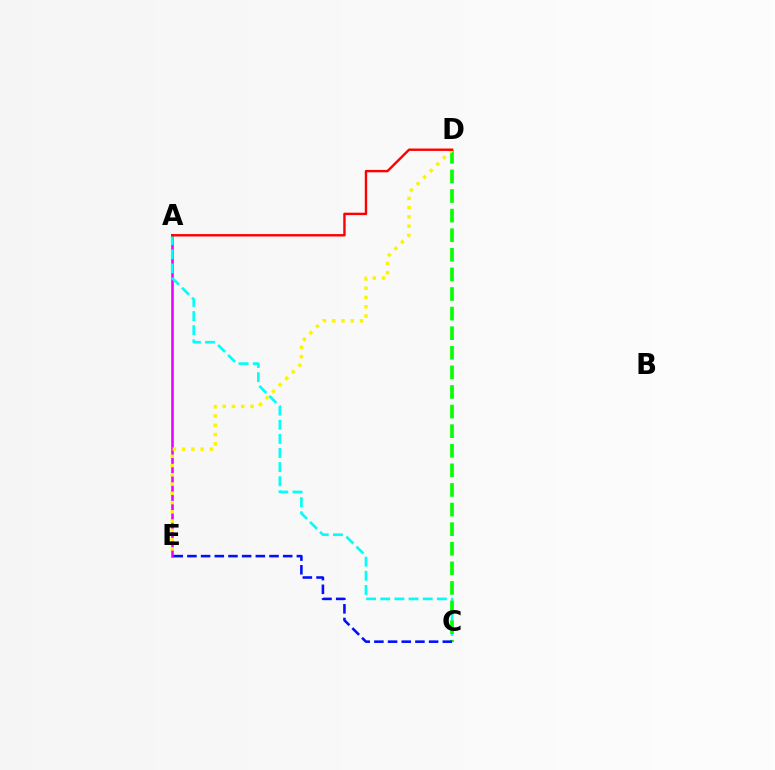{('A', 'E'): [{'color': '#ee00ff', 'line_style': 'solid', 'thickness': 1.87}], ('A', 'C'): [{'color': '#00fff6', 'line_style': 'dashed', 'thickness': 1.92}], ('C', 'D'): [{'color': '#08ff00', 'line_style': 'dashed', 'thickness': 2.66}], ('D', 'E'): [{'color': '#fcf500', 'line_style': 'dotted', 'thickness': 2.52}], ('C', 'E'): [{'color': '#0010ff', 'line_style': 'dashed', 'thickness': 1.86}], ('A', 'D'): [{'color': '#ff0000', 'line_style': 'solid', 'thickness': 1.73}]}